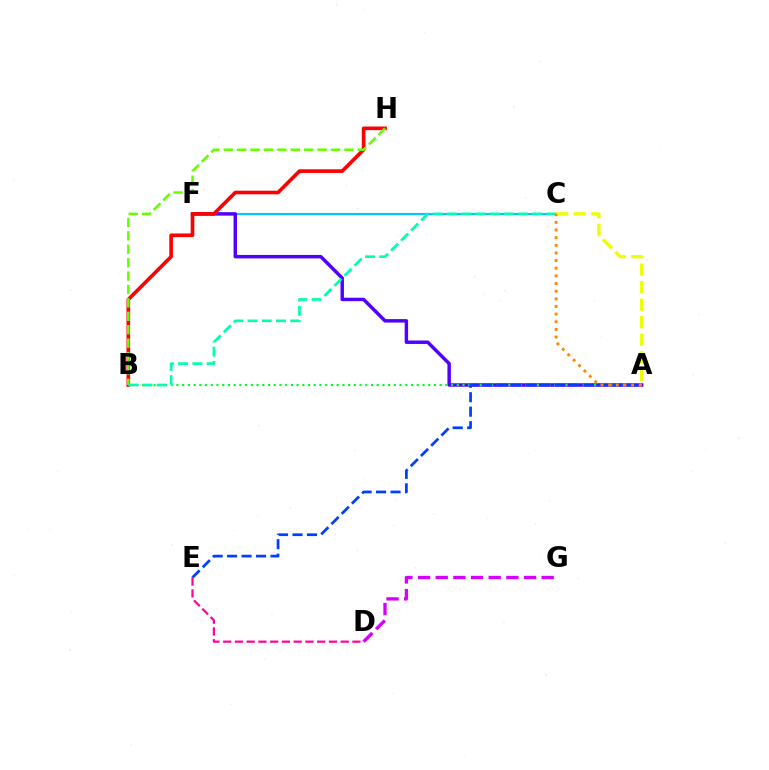{('D', 'G'): [{'color': '#d600ff', 'line_style': 'dashed', 'thickness': 2.4}], ('C', 'F'): [{'color': '#00c7ff', 'line_style': 'solid', 'thickness': 1.52}], ('A', 'F'): [{'color': '#4f00ff', 'line_style': 'solid', 'thickness': 2.48}], ('B', 'H'): [{'color': '#ff0000', 'line_style': 'solid', 'thickness': 2.62}, {'color': '#66ff00', 'line_style': 'dashed', 'thickness': 1.82}], ('A', 'B'): [{'color': '#00ff27', 'line_style': 'dotted', 'thickness': 1.55}], ('A', 'E'): [{'color': '#003fff', 'line_style': 'dashed', 'thickness': 1.97}], ('B', 'C'): [{'color': '#00ffaf', 'line_style': 'dashed', 'thickness': 1.93}], ('D', 'E'): [{'color': '#ff00a0', 'line_style': 'dashed', 'thickness': 1.6}], ('A', 'C'): [{'color': '#eeff00', 'line_style': 'dashed', 'thickness': 2.38}, {'color': '#ff8800', 'line_style': 'dotted', 'thickness': 2.08}]}